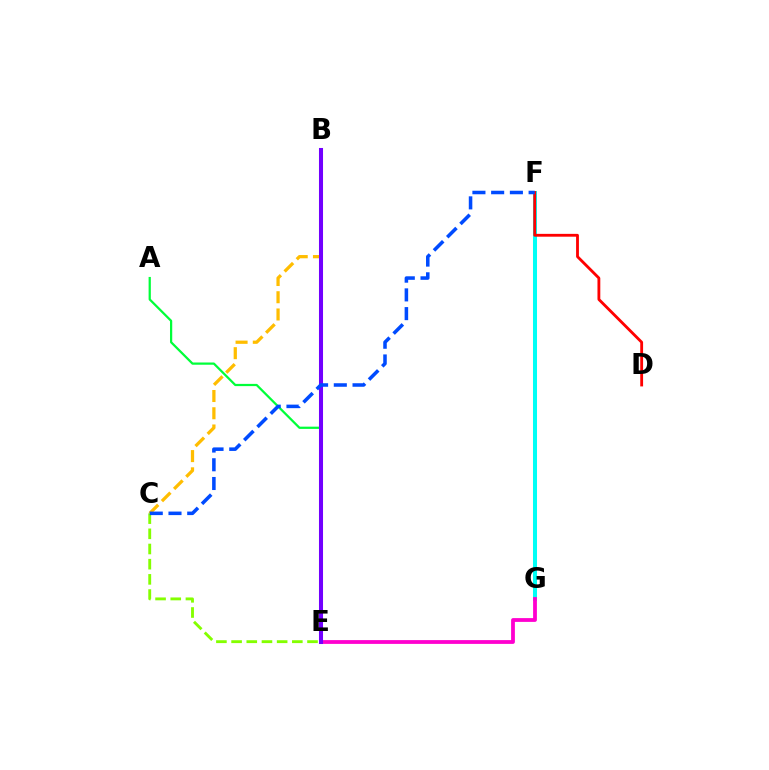{('A', 'E'): [{'color': '#00ff39', 'line_style': 'solid', 'thickness': 1.61}], ('B', 'C'): [{'color': '#ffbd00', 'line_style': 'dashed', 'thickness': 2.34}], ('F', 'G'): [{'color': '#00fff6', 'line_style': 'solid', 'thickness': 2.9}], ('C', 'E'): [{'color': '#84ff00', 'line_style': 'dashed', 'thickness': 2.06}], ('D', 'F'): [{'color': '#ff0000', 'line_style': 'solid', 'thickness': 2.04}], ('E', 'G'): [{'color': '#ff00cf', 'line_style': 'solid', 'thickness': 2.73}], ('B', 'E'): [{'color': '#7200ff', 'line_style': 'solid', 'thickness': 2.91}], ('C', 'F'): [{'color': '#004bff', 'line_style': 'dashed', 'thickness': 2.54}]}